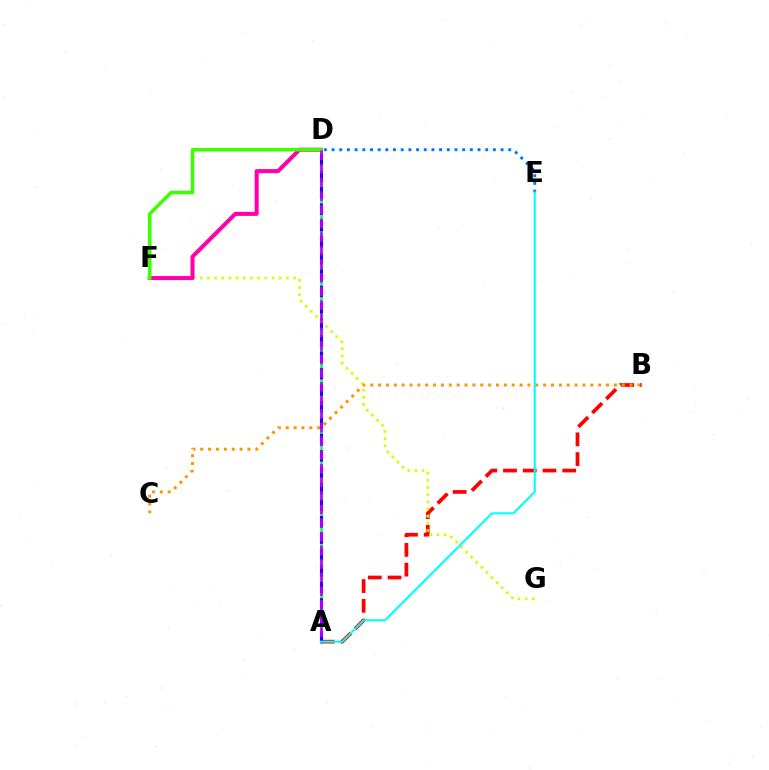{('A', 'D'): [{'color': '#00ff5c', 'line_style': 'solid', 'thickness': 1.85}, {'color': '#2500ff', 'line_style': 'dashed', 'thickness': 2.23}, {'color': '#b900ff', 'line_style': 'dashed', 'thickness': 1.85}], ('A', 'B'): [{'color': '#ff0000', 'line_style': 'dashed', 'thickness': 2.68}], ('B', 'C'): [{'color': '#ff9400', 'line_style': 'dotted', 'thickness': 2.14}], ('F', 'G'): [{'color': '#d1ff00', 'line_style': 'dotted', 'thickness': 1.95}], ('D', 'F'): [{'color': '#ff00ac', 'line_style': 'solid', 'thickness': 2.91}, {'color': '#3dff00', 'line_style': 'solid', 'thickness': 2.53}], ('D', 'E'): [{'color': '#0074ff', 'line_style': 'dotted', 'thickness': 2.09}], ('A', 'E'): [{'color': '#00fff6', 'line_style': 'solid', 'thickness': 1.51}]}